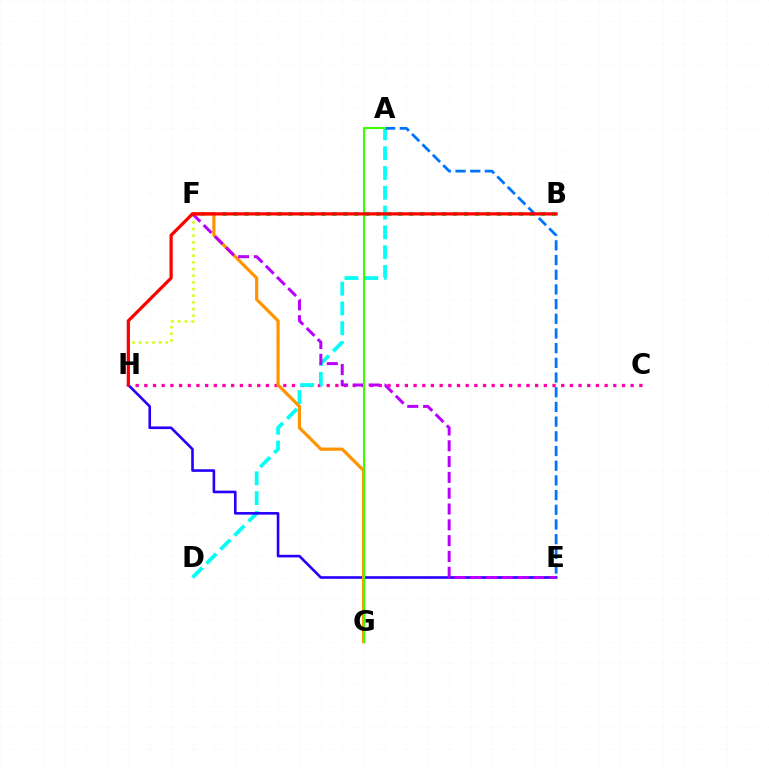{('B', 'F'): [{'color': '#00ff5c', 'line_style': 'dotted', 'thickness': 2.98}], ('C', 'H'): [{'color': '#ff00ac', 'line_style': 'dotted', 'thickness': 2.36}], ('A', 'D'): [{'color': '#00fff6', 'line_style': 'dashed', 'thickness': 2.69}], ('E', 'H'): [{'color': '#2500ff', 'line_style': 'solid', 'thickness': 1.88}], ('F', 'G'): [{'color': '#ff9400', 'line_style': 'solid', 'thickness': 2.3}], ('F', 'H'): [{'color': '#d1ff00', 'line_style': 'dotted', 'thickness': 1.81}], ('A', 'E'): [{'color': '#0074ff', 'line_style': 'dashed', 'thickness': 2.0}], ('E', 'F'): [{'color': '#b900ff', 'line_style': 'dashed', 'thickness': 2.15}], ('A', 'G'): [{'color': '#3dff00', 'line_style': 'solid', 'thickness': 1.53}], ('B', 'H'): [{'color': '#ff0000', 'line_style': 'solid', 'thickness': 2.32}]}